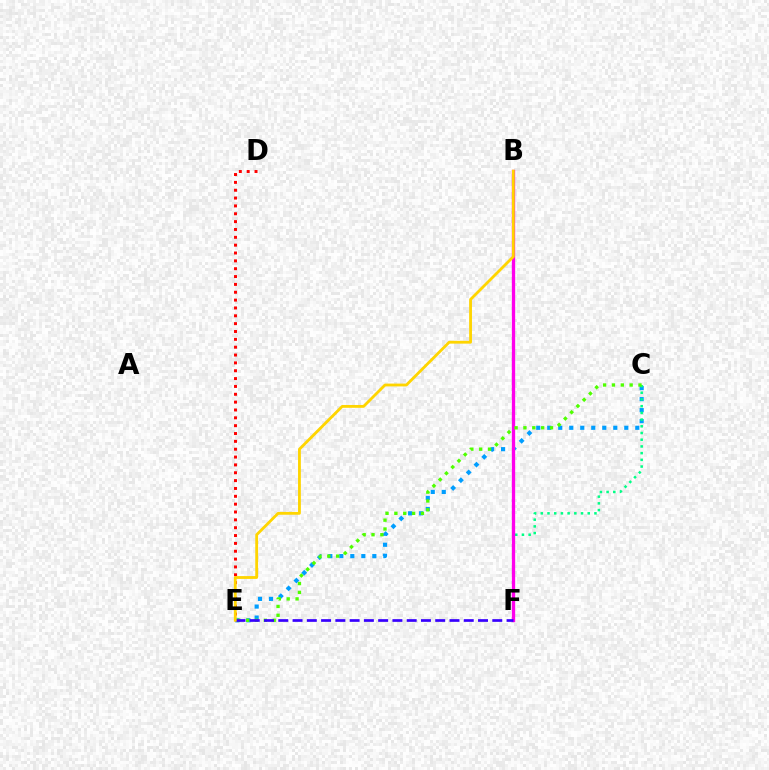{('D', 'E'): [{'color': '#ff0000', 'line_style': 'dotted', 'thickness': 2.13}], ('C', 'E'): [{'color': '#009eff', 'line_style': 'dotted', 'thickness': 2.99}, {'color': '#4fff00', 'line_style': 'dotted', 'thickness': 2.4}], ('C', 'F'): [{'color': '#00ff86', 'line_style': 'dotted', 'thickness': 1.82}], ('B', 'F'): [{'color': '#ff00ed', 'line_style': 'solid', 'thickness': 2.39}], ('E', 'F'): [{'color': '#3700ff', 'line_style': 'dashed', 'thickness': 1.94}], ('B', 'E'): [{'color': '#ffd500', 'line_style': 'solid', 'thickness': 2.03}]}